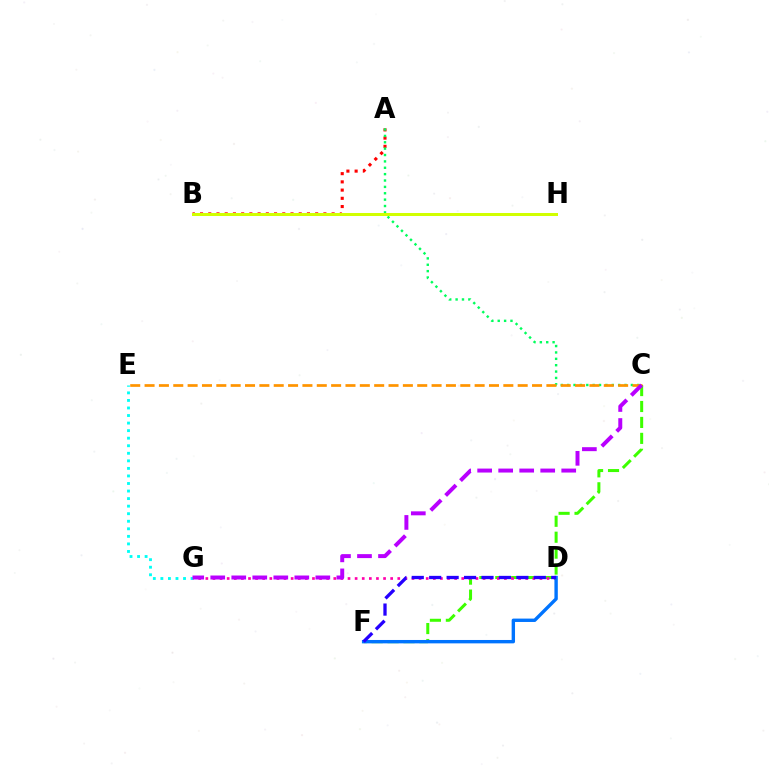{('A', 'B'): [{'color': '#ff0000', 'line_style': 'dotted', 'thickness': 2.23}], ('C', 'F'): [{'color': '#3dff00', 'line_style': 'dashed', 'thickness': 2.16}], ('A', 'C'): [{'color': '#00ff5c', 'line_style': 'dotted', 'thickness': 1.73}], ('D', 'G'): [{'color': '#ff00ac', 'line_style': 'dotted', 'thickness': 1.93}], ('B', 'H'): [{'color': '#d1ff00', 'line_style': 'solid', 'thickness': 2.17}], ('D', 'F'): [{'color': '#0074ff', 'line_style': 'solid', 'thickness': 2.44}, {'color': '#2500ff', 'line_style': 'dashed', 'thickness': 2.37}], ('E', 'G'): [{'color': '#00fff6', 'line_style': 'dotted', 'thickness': 2.05}], ('C', 'E'): [{'color': '#ff9400', 'line_style': 'dashed', 'thickness': 1.95}], ('C', 'G'): [{'color': '#b900ff', 'line_style': 'dashed', 'thickness': 2.86}]}